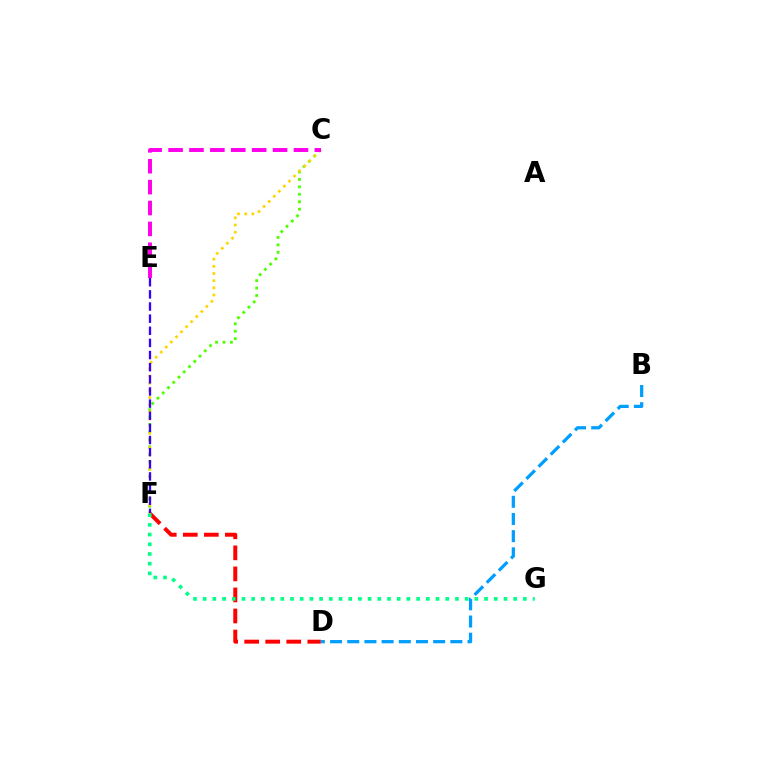{('D', 'F'): [{'color': '#ff0000', 'line_style': 'dashed', 'thickness': 2.86}], ('C', 'F'): [{'color': '#4fff00', 'line_style': 'dotted', 'thickness': 2.02}, {'color': '#ffd500', 'line_style': 'dotted', 'thickness': 1.95}], ('F', 'G'): [{'color': '#00ff86', 'line_style': 'dotted', 'thickness': 2.64}], ('C', 'E'): [{'color': '#ff00ed', 'line_style': 'dashed', 'thickness': 2.84}], ('E', 'F'): [{'color': '#3700ff', 'line_style': 'dashed', 'thickness': 1.65}], ('B', 'D'): [{'color': '#009eff', 'line_style': 'dashed', 'thickness': 2.33}]}